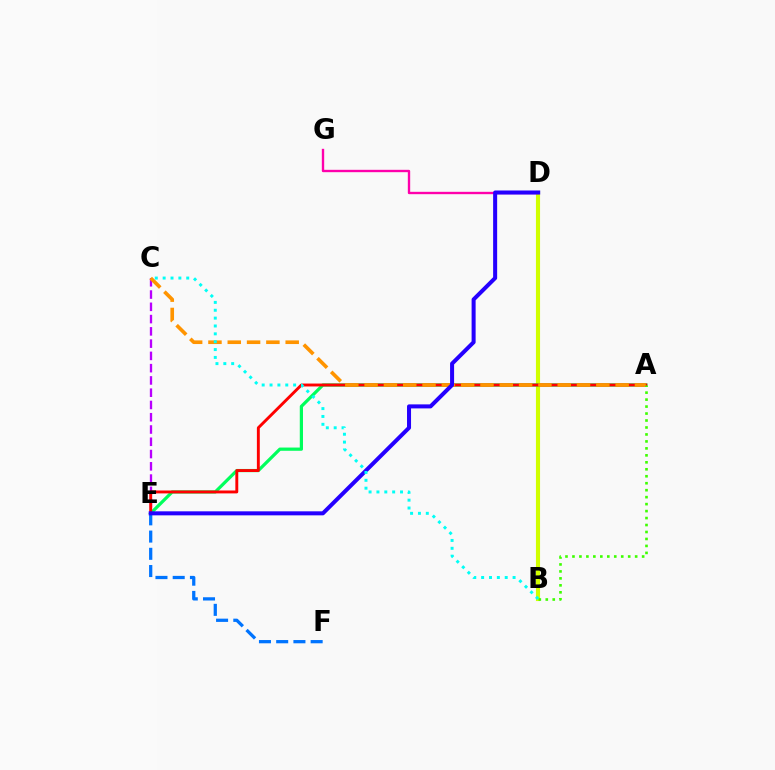{('B', 'D'): [{'color': '#d1ff00', 'line_style': 'solid', 'thickness': 2.97}], ('A', 'E'): [{'color': '#00ff5c', 'line_style': 'solid', 'thickness': 2.32}, {'color': '#ff0000', 'line_style': 'solid', 'thickness': 2.09}], ('C', 'E'): [{'color': '#b900ff', 'line_style': 'dashed', 'thickness': 1.67}], ('E', 'F'): [{'color': '#0074ff', 'line_style': 'dashed', 'thickness': 2.34}], ('D', 'G'): [{'color': '#ff00ac', 'line_style': 'solid', 'thickness': 1.7}], ('A', 'C'): [{'color': '#ff9400', 'line_style': 'dashed', 'thickness': 2.62}], ('D', 'E'): [{'color': '#2500ff', 'line_style': 'solid', 'thickness': 2.89}], ('A', 'B'): [{'color': '#3dff00', 'line_style': 'dotted', 'thickness': 1.89}], ('B', 'C'): [{'color': '#00fff6', 'line_style': 'dotted', 'thickness': 2.14}]}